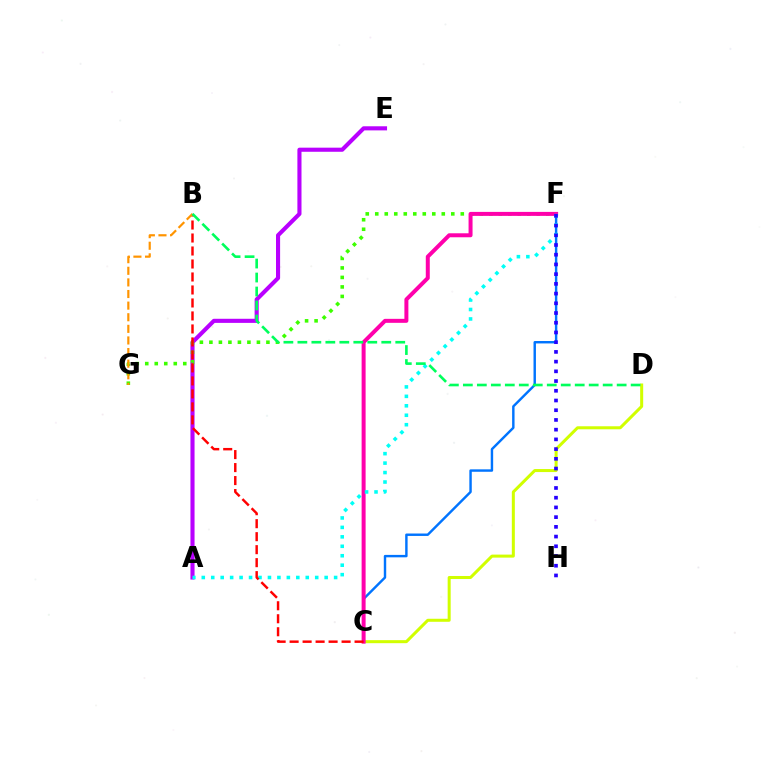{('C', 'F'): [{'color': '#0074ff', 'line_style': 'solid', 'thickness': 1.75}, {'color': '#ff00ac', 'line_style': 'solid', 'thickness': 2.87}], ('A', 'E'): [{'color': '#b900ff', 'line_style': 'solid', 'thickness': 2.95}], ('C', 'D'): [{'color': '#d1ff00', 'line_style': 'solid', 'thickness': 2.18}], ('F', 'G'): [{'color': '#3dff00', 'line_style': 'dotted', 'thickness': 2.58}], ('A', 'F'): [{'color': '#00fff6', 'line_style': 'dotted', 'thickness': 2.57}], ('B', 'C'): [{'color': '#ff0000', 'line_style': 'dashed', 'thickness': 1.76}], ('F', 'H'): [{'color': '#2500ff', 'line_style': 'dotted', 'thickness': 2.64}], ('B', 'G'): [{'color': '#ff9400', 'line_style': 'dashed', 'thickness': 1.58}], ('B', 'D'): [{'color': '#00ff5c', 'line_style': 'dashed', 'thickness': 1.9}]}